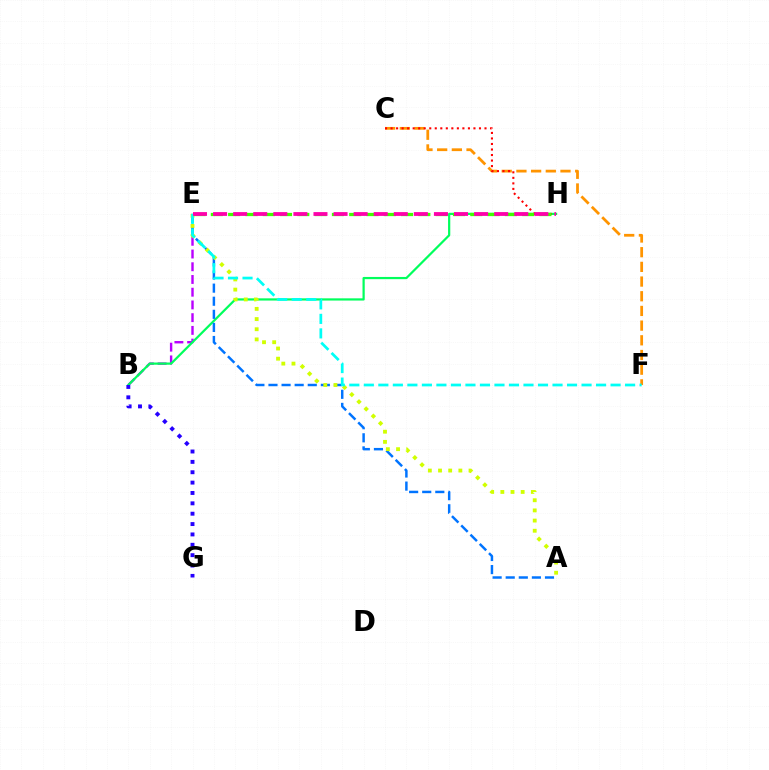{('C', 'F'): [{'color': '#ff9400', 'line_style': 'dashed', 'thickness': 2.0}], ('B', 'E'): [{'color': '#b900ff', 'line_style': 'dashed', 'thickness': 1.73}], ('B', 'H'): [{'color': '#00ff5c', 'line_style': 'solid', 'thickness': 1.6}], ('C', 'H'): [{'color': '#ff0000', 'line_style': 'dotted', 'thickness': 1.5}], ('A', 'E'): [{'color': '#0074ff', 'line_style': 'dashed', 'thickness': 1.78}, {'color': '#d1ff00', 'line_style': 'dotted', 'thickness': 2.76}], ('B', 'G'): [{'color': '#2500ff', 'line_style': 'dotted', 'thickness': 2.82}], ('E', 'H'): [{'color': '#3dff00', 'line_style': 'dashed', 'thickness': 2.35}, {'color': '#ff00ac', 'line_style': 'dashed', 'thickness': 2.73}], ('E', 'F'): [{'color': '#00fff6', 'line_style': 'dashed', 'thickness': 1.97}]}